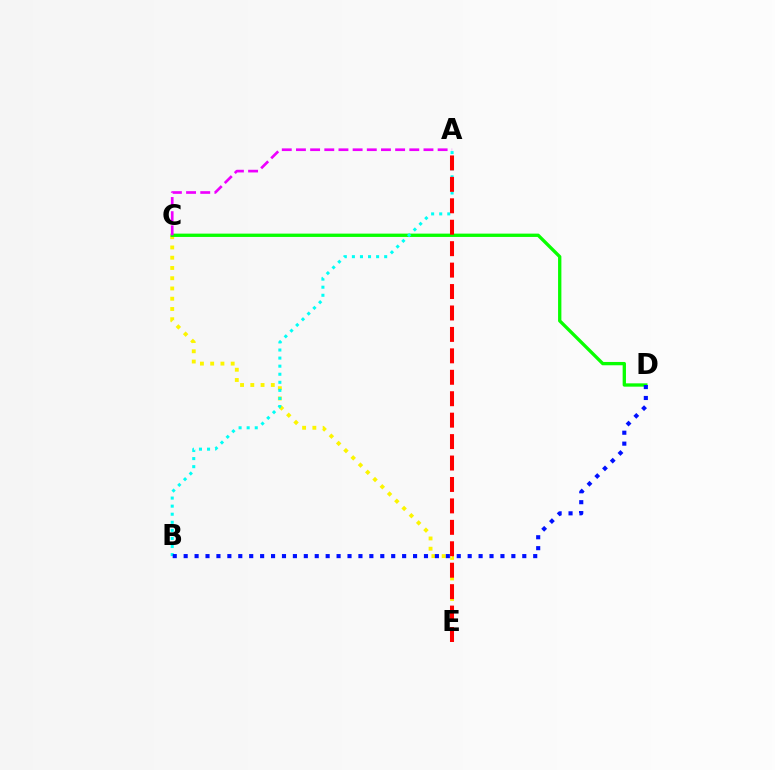{('C', 'E'): [{'color': '#fcf500', 'line_style': 'dotted', 'thickness': 2.79}], ('C', 'D'): [{'color': '#08ff00', 'line_style': 'solid', 'thickness': 2.39}], ('A', 'B'): [{'color': '#00fff6', 'line_style': 'dotted', 'thickness': 2.19}], ('B', 'D'): [{'color': '#0010ff', 'line_style': 'dotted', 'thickness': 2.97}], ('A', 'E'): [{'color': '#ff0000', 'line_style': 'dashed', 'thickness': 2.91}], ('A', 'C'): [{'color': '#ee00ff', 'line_style': 'dashed', 'thickness': 1.92}]}